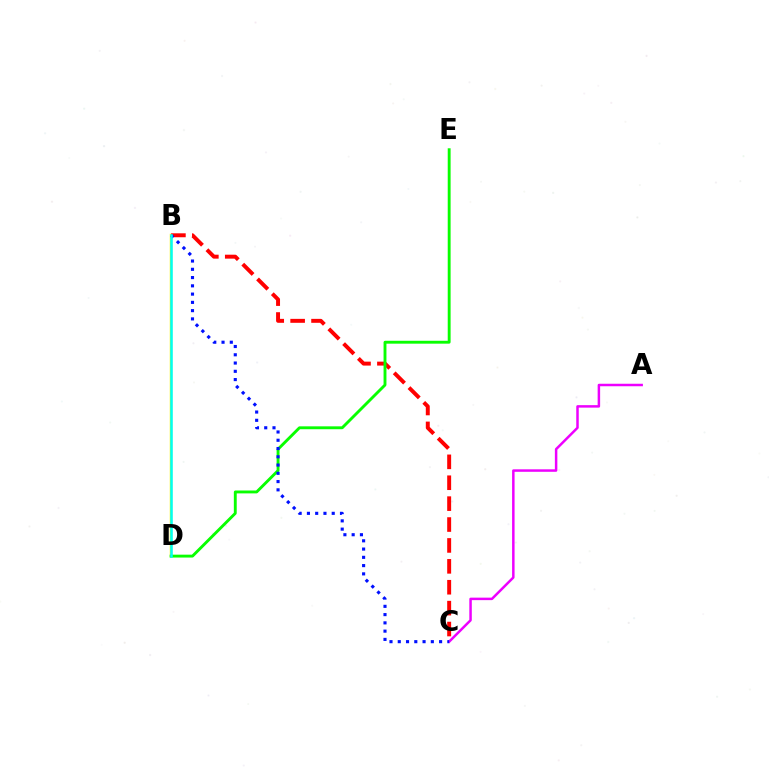{('B', 'D'): [{'color': '#fcf500', 'line_style': 'solid', 'thickness': 1.77}, {'color': '#00fff6', 'line_style': 'solid', 'thickness': 1.82}], ('B', 'C'): [{'color': '#ff0000', 'line_style': 'dashed', 'thickness': 2.84}, {'color': '#0010ff', 'line_style': 'dotted', 'thickness': 2.25}], ('D', 'E'): [{'color': '#08ff00', 'line_style': 'solid', 'thickness': 2.08}], ('A', 'C'): [{'color': '#ee00ff', 'line_style': 'solid', 'thickness': 1.79}]}